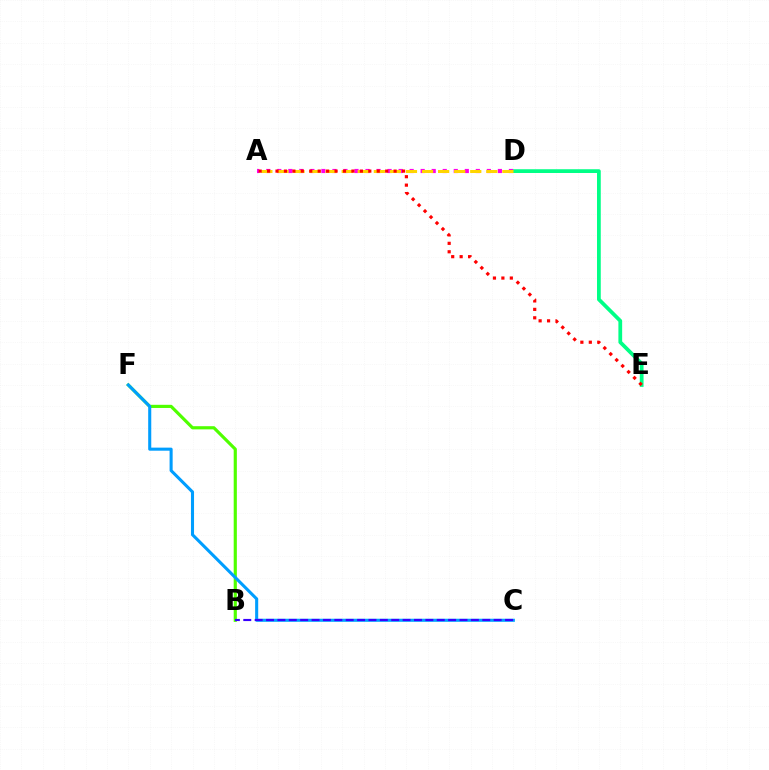{('B', 'F'): [{'color': '#4fff00', 'line_style': 'solid', 'thickness': 2.28}], ('D', 'E'): [{'color': '#00ff86', 'line_style': 'solid', 'thickness': 2.7}], ('A', 'D'): [{'color': '#ff00ed', 'line_style': 'dotted', 'thickness': 3.0}, {'color': '#ffd500', 'line_style': 'dashed', 'thickness': 2.18}], ('C', 'F'): [{'color': '#009eff', 'line_style': 'solid', 'thickness': 2.21}], ('B', 'C'): [{'color': '#3700ff', 'line_style': 'dashed', 'thickness': 1.55}], ('A', 'E'): [{'color': '#ff0000', 'line_style': 'dotted', 'thickness': 2.29}]}